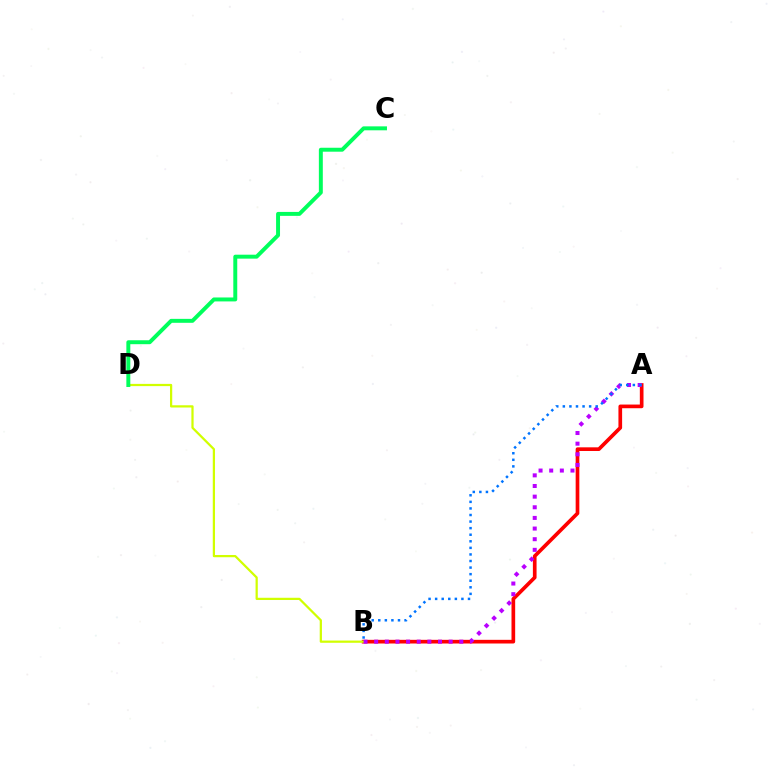{('A', 'B'): [{'color': '#ff0000', 'line_style': 'solid', 'thickness': 2.65}, {'color': '#b900ff', 'line_style': 'dotted', 'thickness': 2.89}, {'color': '#0074ff', 'line_style': 'dotted', 'thickness': 1.79}], ('B', 'D'): [{'color': '#d1ff00', 'line_style': 'solid', 'thickness': 1.61}], ('C', 'D'): [{'color': '#00ff5c', 'line_style': 'solid', 'thickness': 2.84}]}